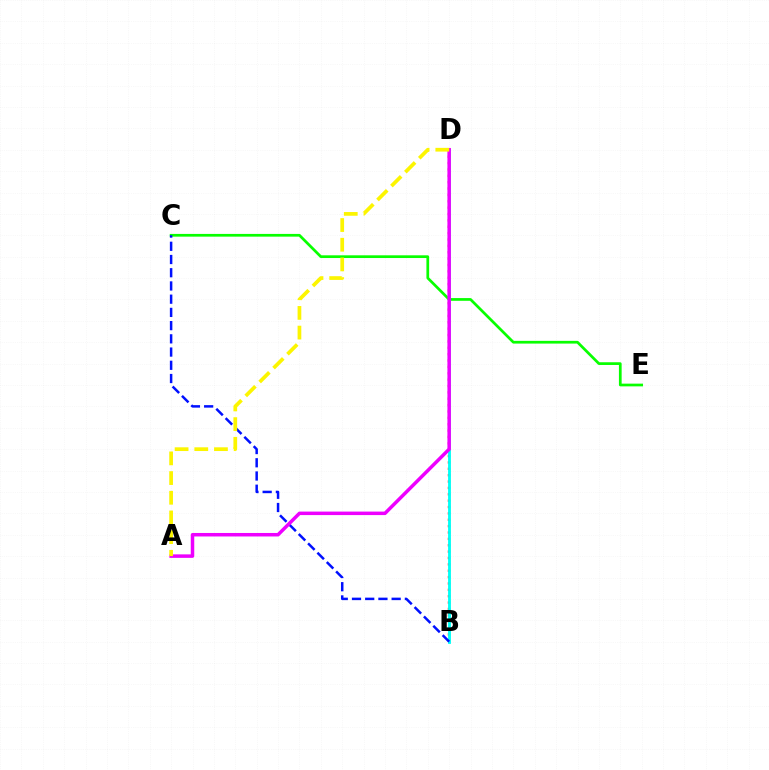{('B', 'D'): [{'color': '#ff0000', 'line_style': 'dotted', 'thickness': 1.73}, {'color': '#00fff6', 'line_style': 'solid', 'thickness': 2.05}], ('C', 'E'): [{'color': '#08ff00', 'line_style': 'solid', 'thickness': 1.96}], ('B', 'C'): [{'color': '#0010ff', 'line_style': 'dashed', 'thickness': 1.8}], ('A', 'D'): [{'color': '#ee00ff', 'line_style': 'solid', 'thickness': 2.52}, {'color': '#fcf500', 'line_style': 'dashed', 'thickness': 2.67}]}